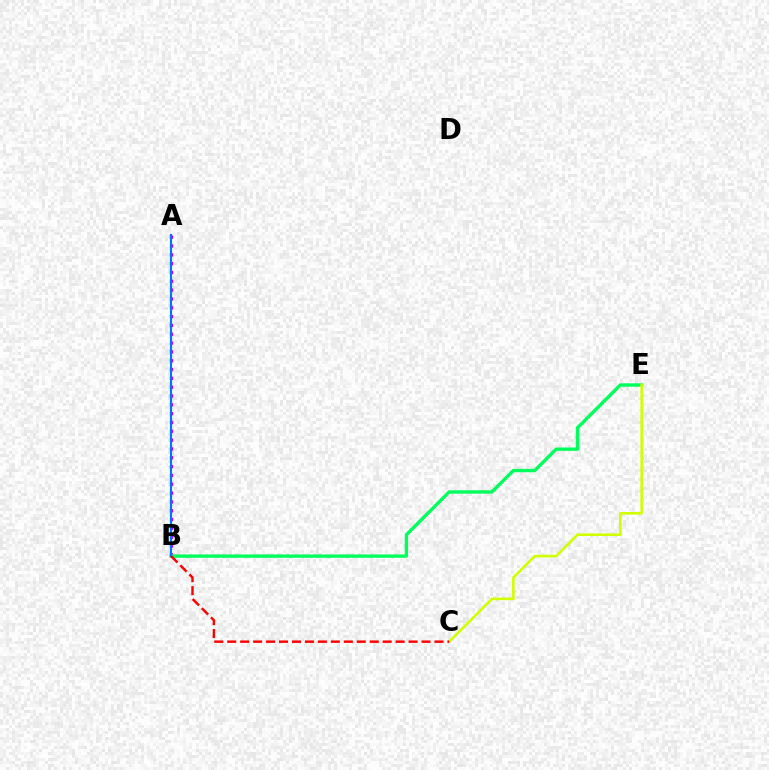{('A', 'B'): [{'color': '#b900ff', 'line_style': 'dotted', 'thickness': 2.4}, {'color': '#0074ff', 'line_style': 'solid', 'thickness': 1.54}], ('B', 'E'): [{'color': '#00ff5c', 'line_style': 'solid', 'thickness': 2.43}], ('C', 'E'): [{'color': '#d1ff00', 'line_style': 'solid', 'thickness': 1.86}], ('B', 'C'): [{'color': '#ff0000', 'line_style': 'dashed', 'thickness': 1.76}]}